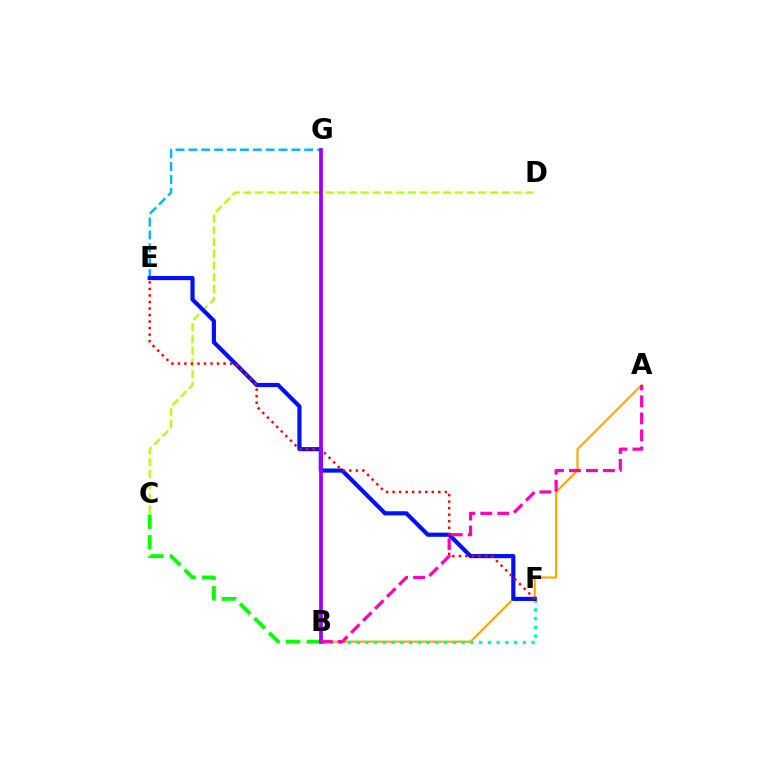{('C', 'D'): [{'color': '#b3ff00', 'line_style': 'dashed', 'thickness': 1.6}], ('B', 'C'): [{'color': '#08ff00', 'line_style': 'dashed', 'thickness': 2.79}], ('A', 'B'): [{'color': '#ffa500', 'line_style': 'solid', 'thickness': 1.53}, {'color': '#ff00bd', 'line_style': 'dashed', 'thickness': 2.31}], ('E', 'G'): [{'color': '#00b5ff', 'line_style': 'dashed', 'thickness': 1.75}], ('B', 'F'): [{'color': '#00ff9d', 'line_style': 'dotted', 'thickness': 2.38}], ('E', 'F'): [{'color': '#0010ff', 'line_style': 'solid', 'thickness': 3.0}, {'color': '#ff0000', 'line_style': 'dotted', 'thickness': 1.77}], ('B', 'G'): [{'color': '#9b00ff', 'line_style': 'solid', 'thickness': 2.69}]}